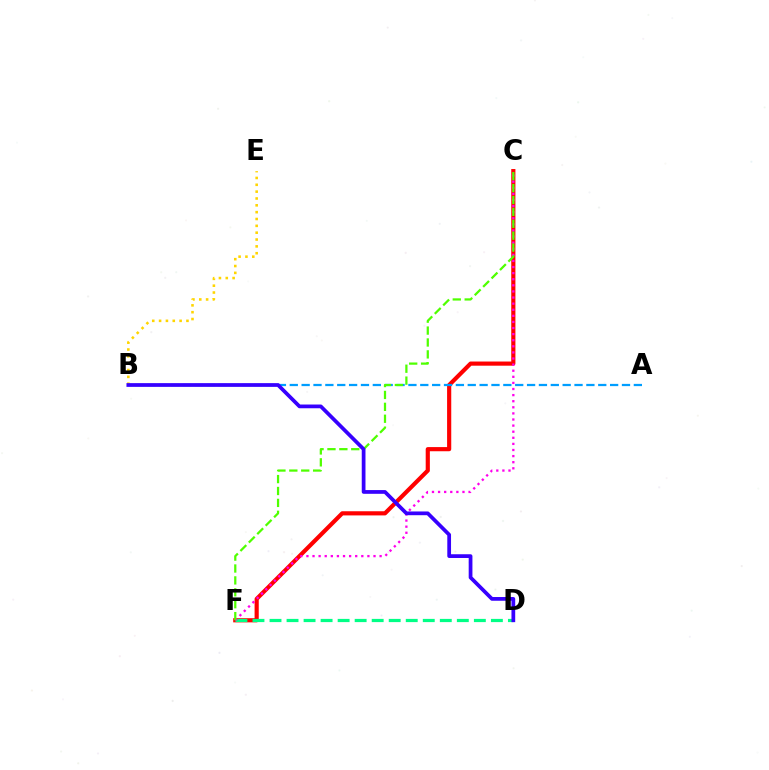{('C', 'F'): [{'color': '#ff0000', 'line_style': 'solid', 'thickness': 2.99}, {'color': '#ff00ed', 'line_style': 'dotted', 'thickness': 1.66}, {'color': '#4fff00', 'line_style': 'dashed', 'thickness': 1.62}], ('A', 'B'): [{'color': '#009eff', 'line_style': 'dashed', 'thickness': 1.61}], ('B', 'E'): [{'color': '#ffd500', 'line_style': 'dotted', 'thickness': 1.86}], ('D', 'F'): [{'color': '#00ff86', 'line_style': 'dashed', 'thickness': 2.31}], ('B', 'D'): [{'color': '#3700ff', 'line_style': 'solid', 'thickness': 2.69}]}